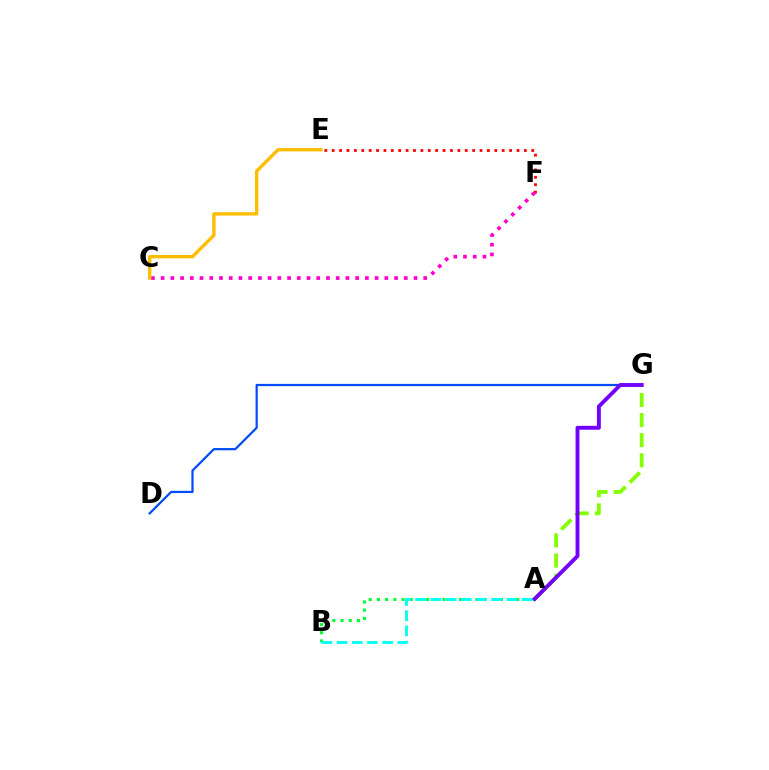{('E', 'F'): [{'color': '#ff0000', 'line_style': 'dotted', 'thickness': 2.01}], ('C', 'F'): [{'color': '#ff00cf', 'line_style': 'dotted', 'thickness': 2.64}], ('D', 'G'): [{'color': '#004bff', 'line_style': 'solid', 'thickness': 1.6}], ('A', 'G'): [{'color': '#84ff00', 'line_style': 'dashed', 'thickness': 2.73}, {'color': '#7200ff', 'line_style': 'solid', 'thickness': 2.8}], ('A', 'B'): [{'color': '#00ff39', 'line_style': 'dotted', 'thickness': 2.23}, {'color': '#00fff6', 'line_style': 'dashed', 'thickness': 2.07}], ('C', 'E'): [{'color': '#ffbd00', 'line_style': 'solid', 'thickness': 2.4}]}